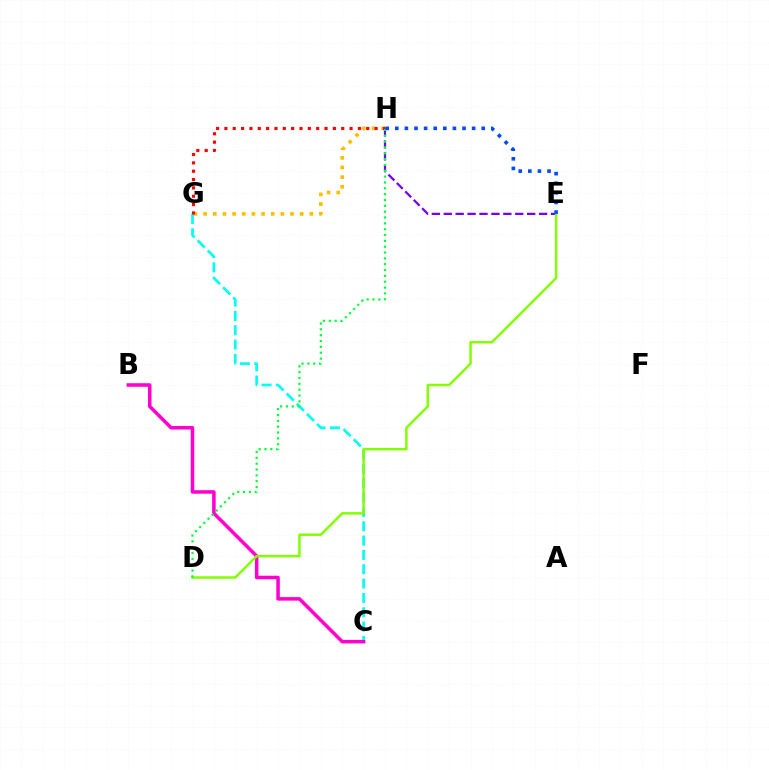{('G', 'H'): [{'color': '#ffbd00', 'line_style': 'dotted', 'thickness': 2.62}, {'color': '#ff0000', 'line_style': 'dotted', 'thickness': 2.27}], ('C', 'G'): [{'color': '#00fff6', 'line_style': 'dashed', 'thickness': 1.95}], ('B', 'C'): [{'color': '#ff00cf', 'line_style': 'solid', 'thickness': 2.54}], ('E', 'H'): [{'color': '#7200ff', 'line_style': 'dashed', 'thickness': 1.62}, {'color': '#004bff', 'line_style': 'dotted', 'thickness': 2.61}], ('D', 'E'): [{'color': '#84ff00', 'line_style': 'solid', 'thickness': 1.79}], ('D', 'H'): [{'color': '#00ff39', 'line_style': 'dotted', 'thickness': 1.59}]}